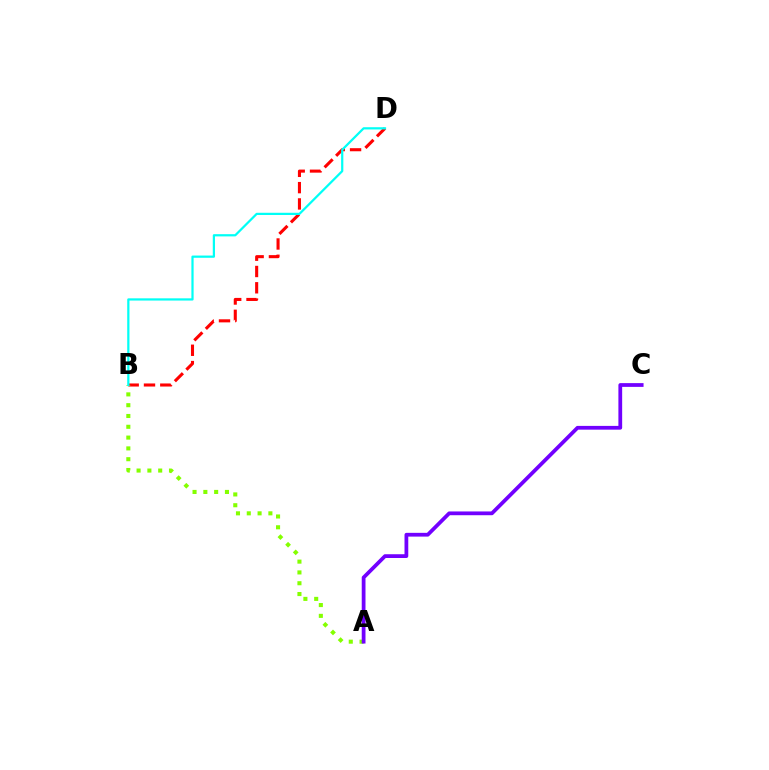{('B', 'D'): [{'color': '#ff0000', 'line_style': 'dashed', 'thickness': 2.21}, {'color': '#00fff6', 'line_style': 'solid', 'thickness': 1.61}], ('A', 'B'): [{'color': '#84ff00', 'line_style': 'dotted', 'thickness': 2.94}], ('A', 'C'): [{'color': '#7200ff', 'line_style': 'solid', 'thickness': 2.71}]}